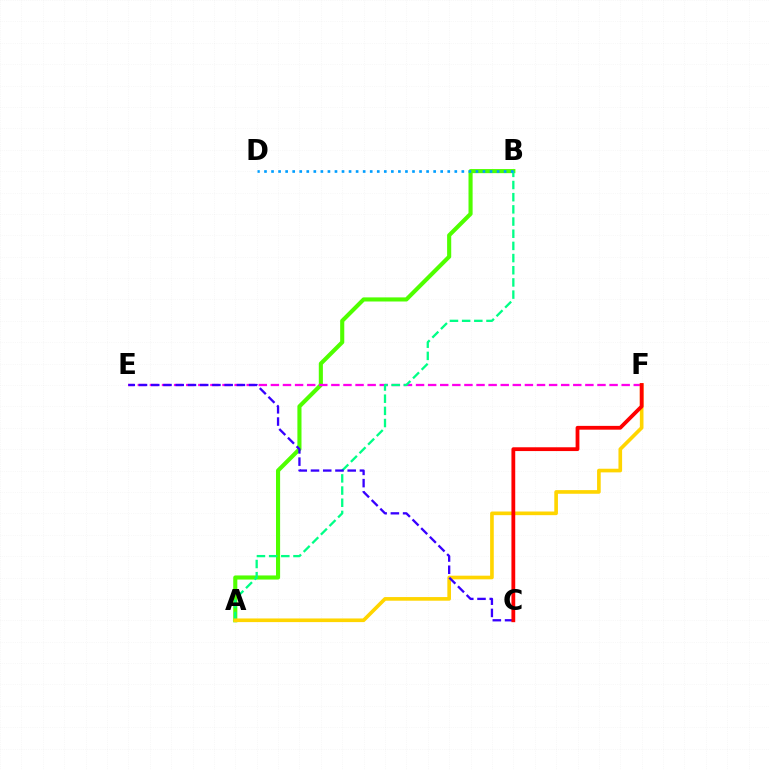{('A', 'B'): [{'color': '#4fff00', 'line_style': 'solid', 'thickness': 2.95}, {'color': '#00ff86', 'line_style': 'dashed', 'thickness': 1.65}], ('E', 'F'): [{'color': '#ff00ed', 'line_style': 'dashed', 'thickness': 1.64}], ('A', 'F'): [{'color': '#ffd500', 'line_style': 'solid', 'thickness': 2.62}], ('B', 'D'): [{'color': '#009eff', 'line_style': 'dotted', 'thickness': 1.91}], ('C', 'E'): [{'color': '#3700ff', 'line_style': 'dashed', 'thickness': 1.66}], ('C', 'F'): [{'color': '#ff0000', 'line_style': 'solid', 'thickness': 2.73}]}